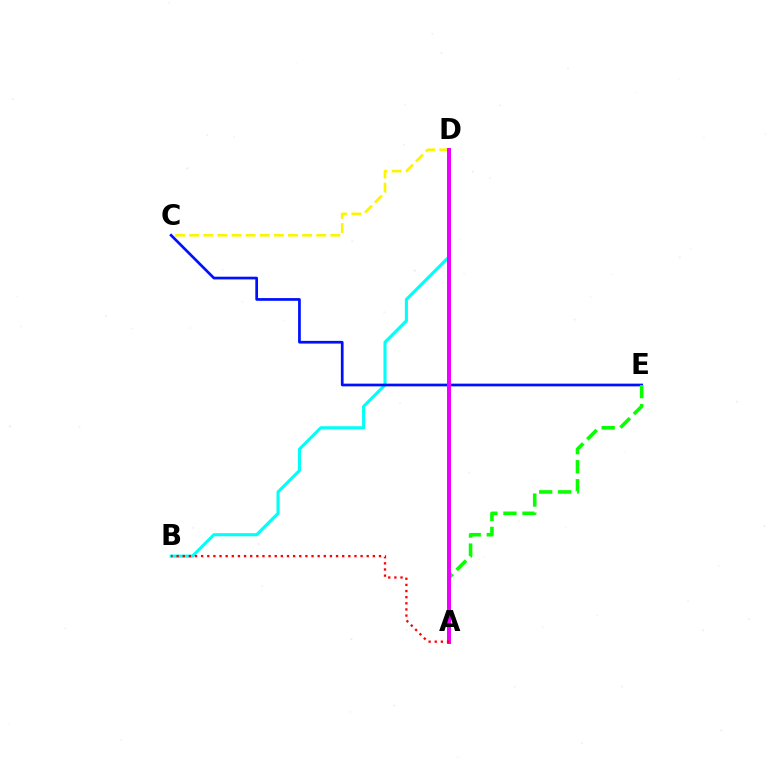{('B', 'D'): [{'color': '#00fff6', 'line_style': 'solid', 'thickness': 2.22}], ('C', 'E'): [{'color': '#0010ff', 'line_style': 'solid', 'thickness': 1.95}], ('A', 'E'): [{'color': '#08ff00', 'line_style': 'dashed', 'thickness': 2.59}], ('C', 'D'): [{'color': '#fcf500', 'line_style': 'dashed', 'thickness': 1.92}], ('A', 'D'): [{'color': '#ee00ff', 'line_style': 'solid', 'thickness': 2.87}], ('A', 'B'): [{'color': '#ff0000', 'line_style': 'dotted', 'thickness': 1.67}]}